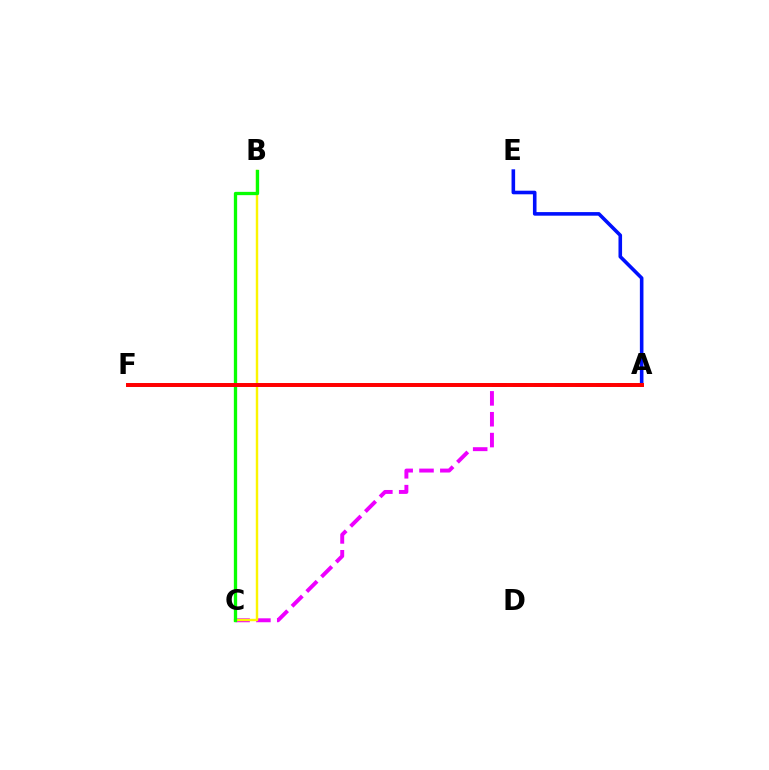{('A', 'C'): [{'color': '#ee00ff', 'line_style': 'dashed', 'thickness': 2.83}], ('C', 'F'): [{'color': '#00fff6', 'line_style': 'solid', 'thickness': 2.17}], ('A', 'E'): [{'color': '#0010ff', 'line_style': 'solid', 'thickness': 2.58}], ('B', 'C'): [{'color': '#fcf500', 'line_style': 'solid', 'thickness': 1.75}, {'color': '#08ff00', 'line_style': 'solid', 'thickness': 2.37}], ('A', 'F'): [{'color': '#ff0000', 'line_style': 'solid', 'thickness': 2.85}]}